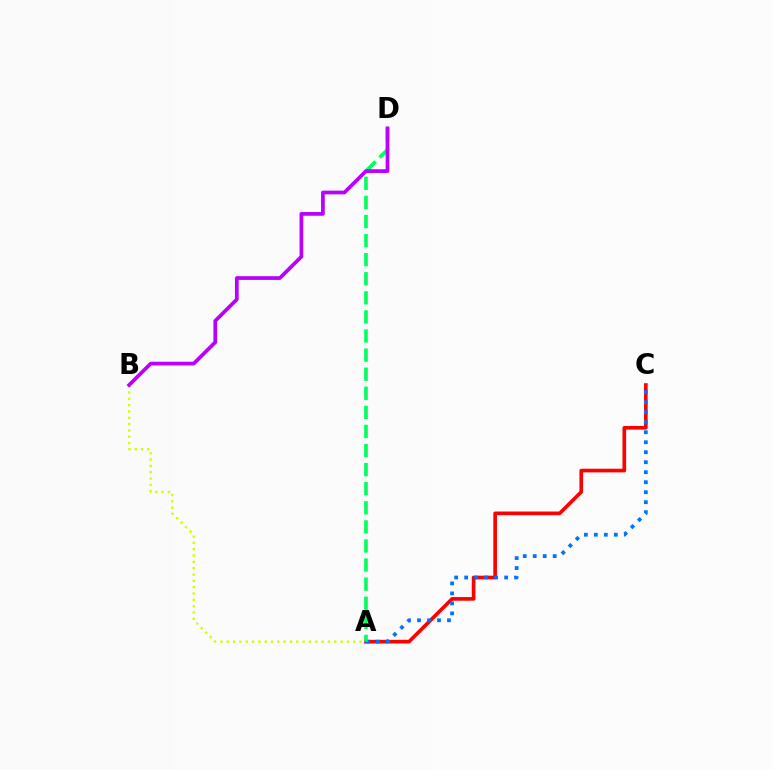{('A', 'B'): [{'color': '#d1ff00', 'line_style': 'dotted', 'thickness': 1.72}], ('A', 'C'): [{'color': '#ff0000', 'line_style': 'solid', 'thickness': 2.63}, {'color': '#0074ff', 'line_style': 'dotted', 'thickness': 2.72}], ('A', 'D'): [{'color': '#00ff5c', 'line_style': 'dashed', 'thickness': 2.59}], ('B', 'D'): [{'color': '#b900ff', 'line_style': 'solid', 'thickness': 2.68}]}